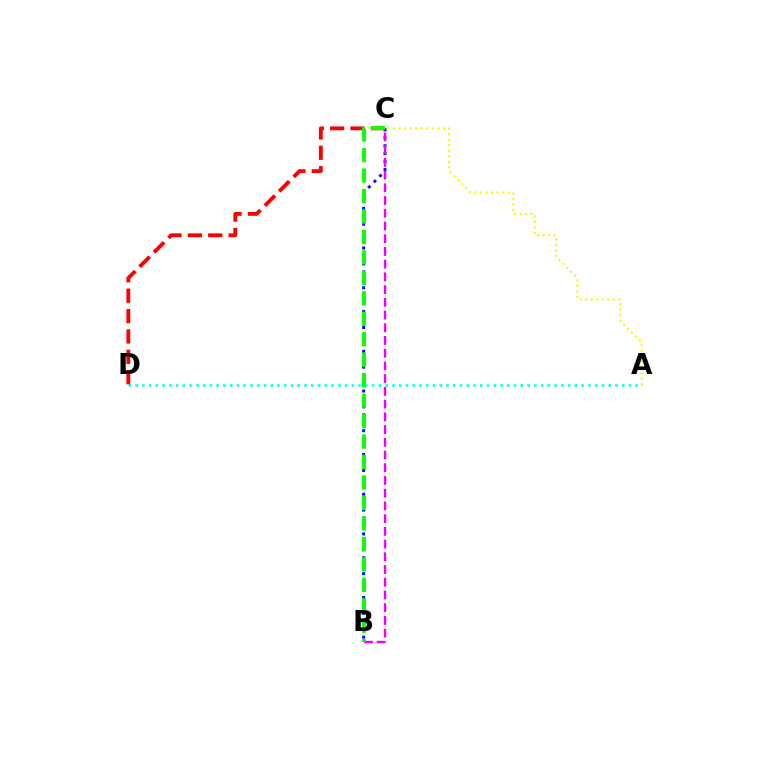{('A', 'C'): [{'color': '#fcf500', 'line_style': 'dotted', 'thickness': 1.51}], ('B', 'C'): [{'color': '#0010ff', 'line_style': 'dotted', 'thickness': 2.16}, {'color': '#ee00ff', 'line_style': 'dashed', 'thickness': 1.73}, {'color': '#08ff00', 'line_style': 'dashed', 'thickness': 2.78}], ('A', 'D'): [{'color': '#00fff6', 'line_style': 'dotted', 'thickness': 1.84}], ('C', 'D'): [{'color': '#ff0000', 'line_style': 'dashed', 'thickness': 2.77}]}